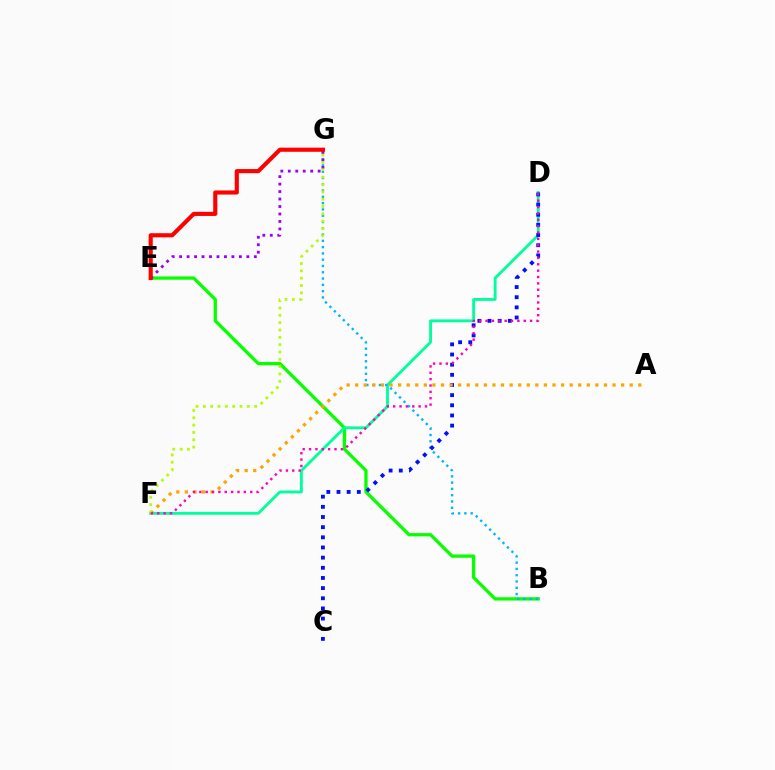{('B', 'E'): [{'color': '#08ff00', 'line_style': 'solid', 'thickness': 2.37}], ('D', 'F'): [{'color': '#00ff9d', 'line_style': 'solid', 'thickness': 2.05}, {'color': '#ff00bd', 'line_style': 'dotted', 'thickness': 1.73}], ('B', 'G'): [{'color': '#00b5ff', 'line_style': 'dotted', 'thickness': 1.71}], ('E', 'G'): [{'color': '#9b00ff', 'line_style': 'dotted', 'thickness': 2.03}, {'color': '#ff0000', 'line_style': 'solid', 'thickness': 2.96}], ('C', 'D'): [{'color': '#0010ff', 'line_style': 'dotted', 'thickness': 2.76}], ('A', 'F'): [{'color': '#ffa500', 'line_style': 'dotted', 'thickness': 2.33}], ('F', 'G'): [{'color': '#b3ff00', 'line_style': 'dotted', 'thickness': 1.99}]}